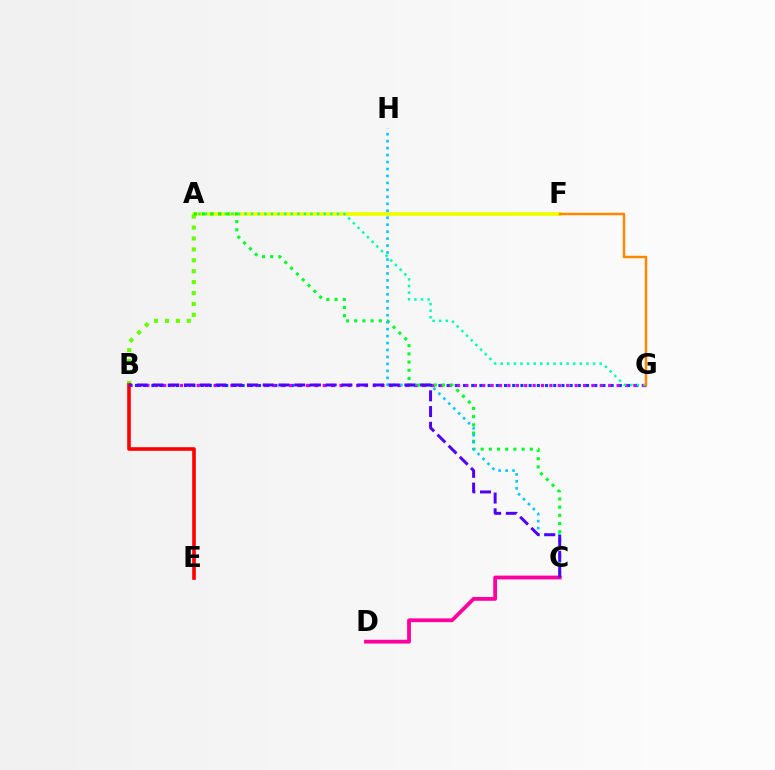{('B', 'G'): [{'color': '#003fff', 'line_style': 'dotted', 'thickness': 2.23}, {'color': '#d600ff', 'line_style': 'dotted', 'thickness': 2.28}], ('A', 'F'): [{'color': '#eeff00', 'line_style': 'solid', 'thickness': 2.72}], ('A', 'G'): [{'color': '#00ffaf', 'line_style': 'dotted', 'thickness': 1.79}], ('A', 'B'): [{'color': '#66ff00', 'line_style': 'dotted', 'thickness': 2.97}], ('A', 'C'): [{'color': '#00ff27', 'line_style': 'dotted', 'thickness': 2.23}], ('C', 'H'): [{'color': '#00c7ff', 'line_style': 'dotted', 'thickness': 1.89}], ('F', 'G'): [{'color': '#ff8800', 'line_style': 'solid', 'thickness': 1.8}], ('C', 'D'): [{'color': '#ff00a0', 'line_style': 'solid', 'thickness': 2.73}], ('B', 'E'): [{'color': '#ff0000', 'line_style': 'solid', 'thickness': 2.61}], ('B', 'C'): [{'color': '#4f00ff', 'line_style': 'dashed', 'thickness': 2.14}]}